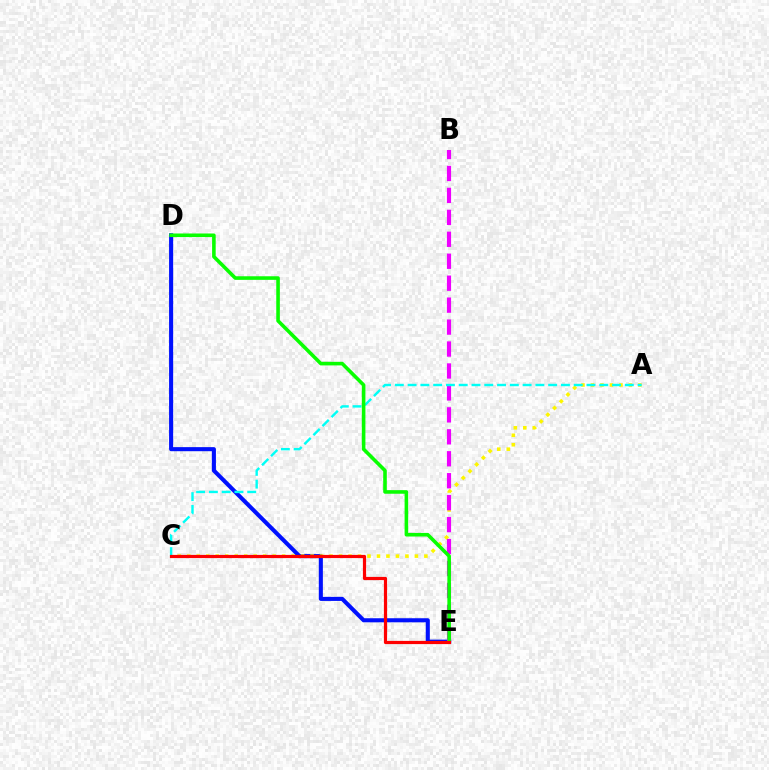{('D', 'E'): [{'color': '#0010ff', 'line_style': 'solid', 'thickness': 2.93}, {'color': '#08ff00', 'line_style': 'solid', 'thickness': 2.58}], ('A', 'C'): [{'color': '#fcf500', 'line_style': 'dotted', 'thickness': 2.58}, {'color': '#00fff6', 'line_style': 'dashed', 'thickness': 1.74}], ('B', 'E'): [{'color': '#ee00ff', 'line_style': 'dashed', 'thickness': 2.98}], ('C', 'E'): [{'color': '#ff0000', 'line_style': 'solid', 'thickness': 2.3}]}